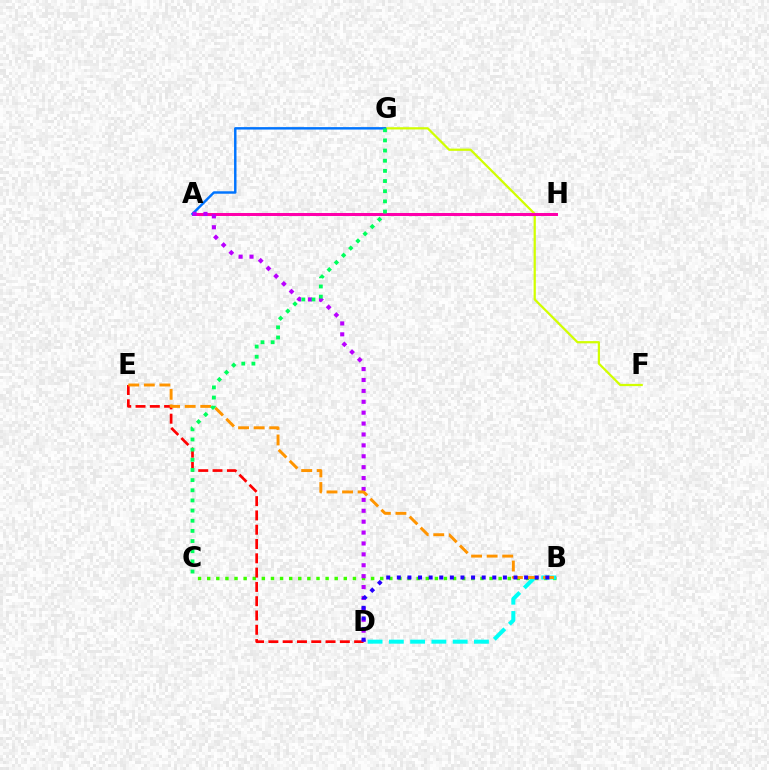{('F', 'G'): [{'color': '#d1ff00', 'line_style': 'solid', 'thickness': 1.61}], ('B', 'C'): [{'color': '#3dff00', 'line_style': 'dotted', 'thickness': 2.47}], ('A', 'H'): [{'color': '#ff00ac', 'line_style': 'solid', 'thickness': 2.17}], ('D', 'E'): [{'color': '#ff0000', 'line_style': 'dashed', 'thickness': 1.94}], ('A', 'G'): [{'color': '#0074ff', 'line_style': 'solid', 'thickness': 1.76}], ('A', 'D'): [{'color': '#b900ff', 'line_style': 'dotted', 'thickness': 2.96}], ('B', 'D'): [{'color': '#00fff6', 'line_style': 'dashed', 'thickness': 2.89}, {'color': '#2500ff', 'line_style': 'dotted', 'thickness': 2.88}], ('B', 'E'): [{'color': '#ff9400', 'line_style': 'dashed', 'thickness': 2.11}], ('C', 'G'): [{'color': '#00ff5c', 'line_style': 'dotted', 'thickness': 2.76}]}